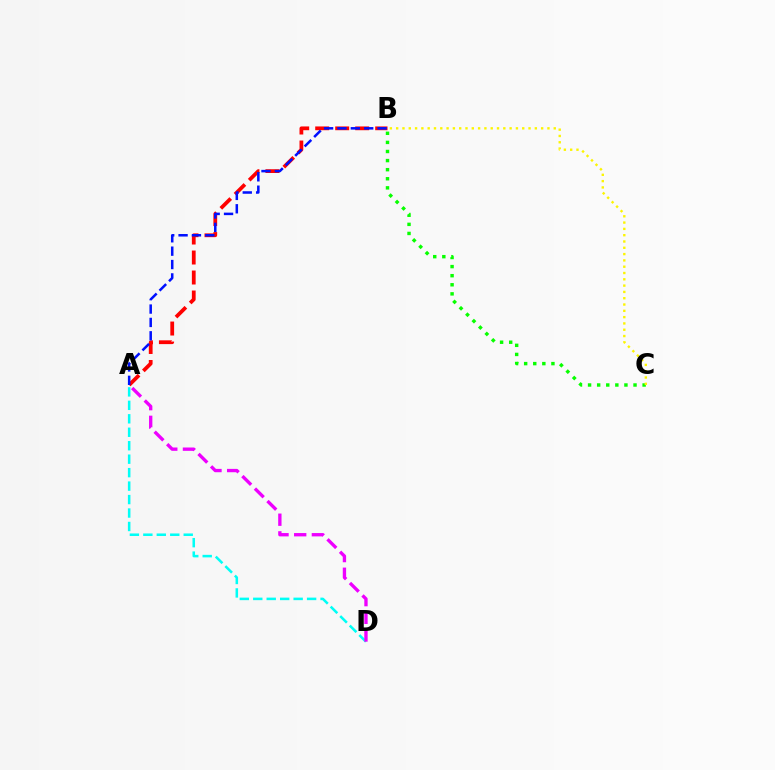{('B', 'C'): [{'color': '#08ff00', 'line_style': 'dotted', 'thickness': 2.47}, {'color': '#fcf500', 'line_style': 'dotted', 'thickness': 1.71}], ('A', 'D'): [{'color': '#00fff6', 'line_style': 'dashed', 'thickness': 1.83}, {'color': '#ee00ff', 'line_style': 'dashed', 'thickness': 2.4}], ('A', 'B'): [{'color': '#ff0000', 'line_style': 'dashed', 'thickness': 2.72}, {'color': '#0010ff', 'line_style': 'dashed', 'thickness': 1.82}]}